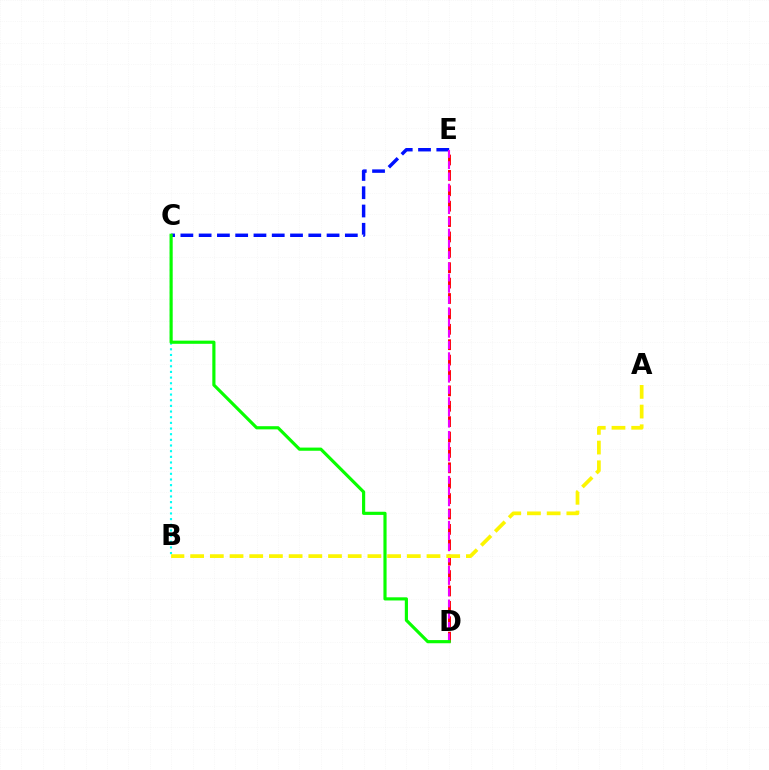{('B', 'C'): [{'color': '#00fff6', 'line_style': 'dotted', 'thickness': 1.54}], ('D', 'E'): [{'color': '#ff0000', 'line_style': 'dashed', 'thickness': 2.09}, {'color': '#ee00ff', 'line_style': 'dashed', 'thickness': 1.53}], ('C', 'E'): [{'color': '#0010ff', 'line_style': 'dashed', 'thickness': 2.48}], ('C', 'D'): [{'color': '#08ff00', 'line_style': 'solid', 'thickness': 2.28}], ('A', 'B'): [{'color': '#fcf500', 'line_style': 'dashed', 'thickness': 2.68}]}